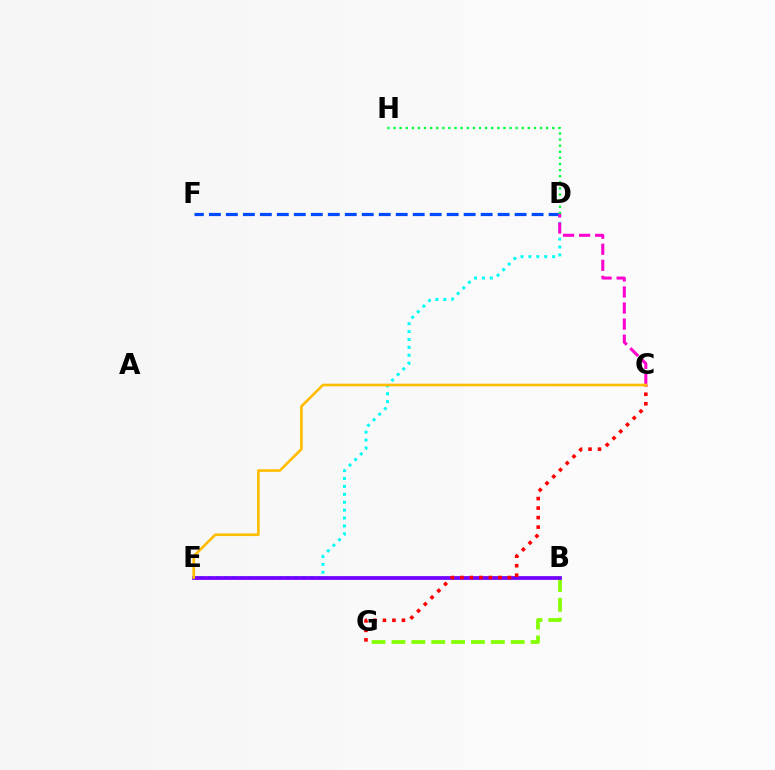{('B', 'G'): [{'color': '#84ff00', 'line_style': 'dashed', 'thickness': 2.7}], ('D', 'F'): [{'color': '#004bff', 'line_style': 'dashed', 'thickness': 2.31}], ('D', 'H'): [{'color': '#00ff39', 'line_style': 'dotted', 'thickness': 1.66}], ('D', 'E'): [{'color': '#00fff6', 'line_style': 'dotted', 'thickness': 2.15}], ('B', 'E'): [{'color': '#7200ff', 'line_style': 'solid', 'thickness': 2.7}], ('C', 'D'): [{'color': '#ff00cf', 'line_style': 'dashed', 'thickness': 2.18}], ('C', 'G'): [{'color': '#ff0000', 'line_style': 'dotted', 'thickness': 2.58}], ('C', 'E'): [{'color': '#ffbd00', 'line_style': 'solid', 'thickness': 1.91}]}